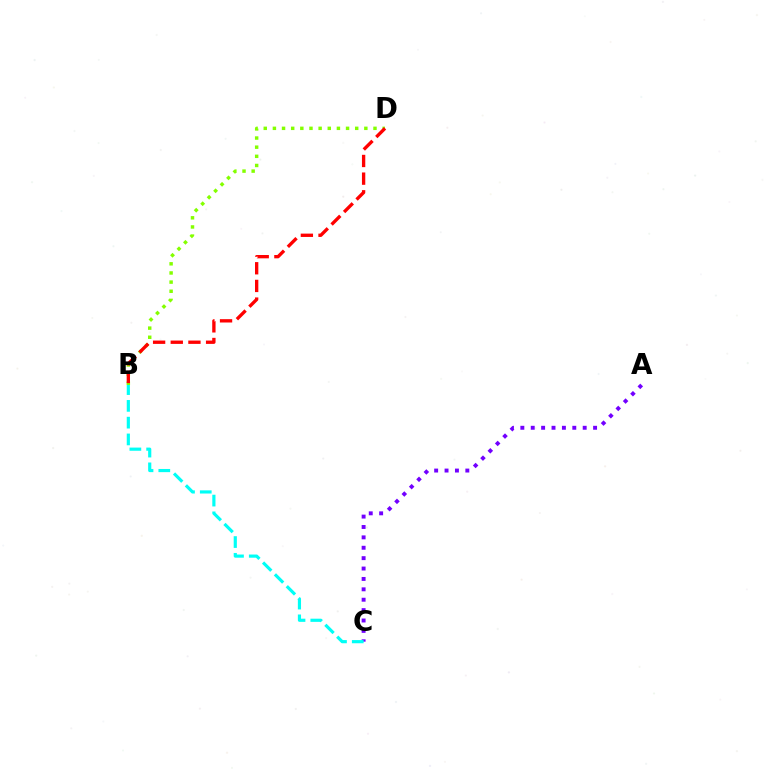{('B', 'D'): [{'color': '#84ff00', 'line_style': 'dotted', 'thickness': 2.48}, {'color': '#ff0000', 'line_style': 'dashed', 'thickness': 2.4}], ('A', 'C'): [{'color': '#7200ff', 'line_style': 'dotted', 'thickness': 2.82}], ('B', 'C'): [{'color': '#00fff6', 'line_style': 'dashed', 'thickness': 2.28}]}